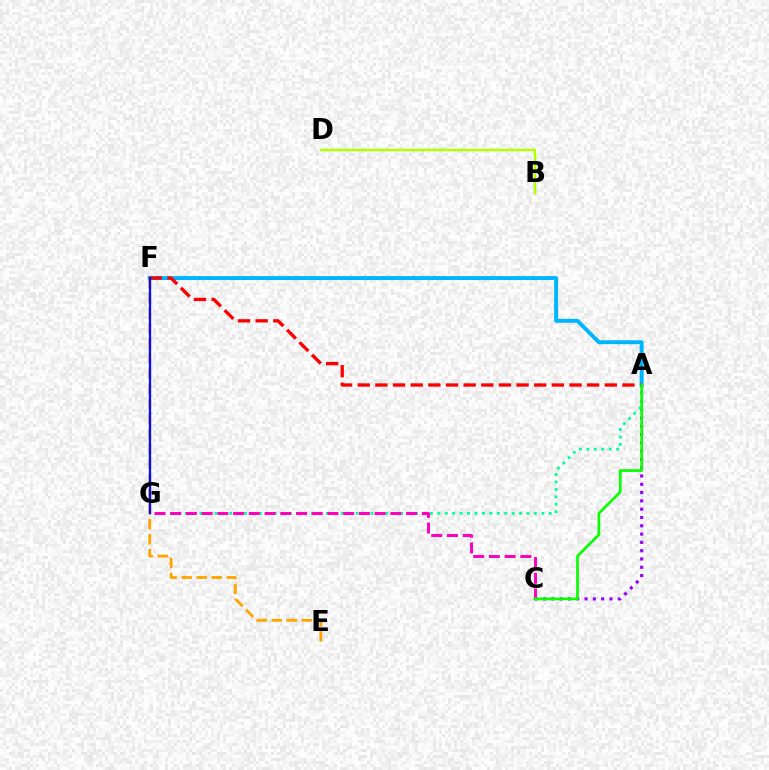{('A', 'C'): [{'color': '#9b00ff', 'line_style': 'dotted', 'thickness': 2.25}, {'color': '#08ff00', 'line_style': 'solid', 'thickness': 1.95}], ('A', 'F'): [{'color': '#00b5ff', 'line_style': 'solid', 'thickness': 2.83}, {'color': '#ff0000', 'line_style': 'dashed', 'thickness': 2.4}], ('A', 'G'): [{'color': '#00ff9d', 'line_style': 'dotted', 'thickness': 2.02}], ('C', 'G'): [{'color': '#ff00bd', 'line_style': 'dashed', 'thickness': 2.14}], ('E', 'F'): [{'color': '#ffa500', 'line_style': 'dashed', 'thickness': 2.04}], ('B', 'D'): [{'color': '#b3ff00', 'line_style': 'solid', 'thickness': 1.79}], ('F', 'G'): [{'color': '#0010ff', 'line_style': 'solid', 'thickness': 1.65}]}